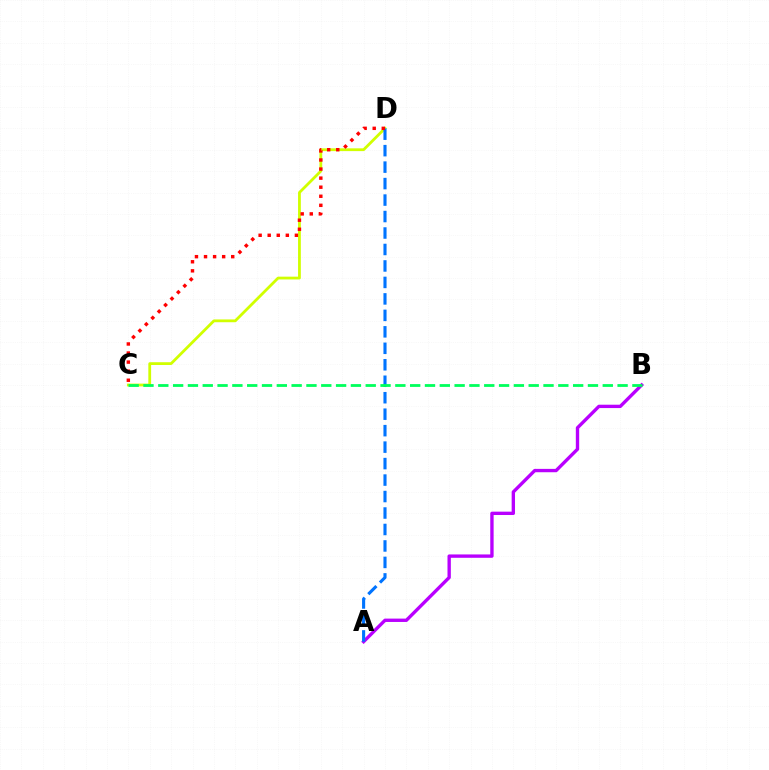{('C', 'D'): [{'color': '#d1ff00', 'line_style': 'solid', 'thickness': 2.01}, {'color': '#ff0000', 'line_style': 'dotted', 'thickness': 2.46}], ('A', 'B'): [{'color': '#b900ff', 'line_style': 'solid', 'thickness': 2.42}], ('A', 'D'): [{'color': '#0074ff', 'line_style': 'dashed', 'thickness': 2.24}], ('B', 'C'): [{'color': '#00ff5c', 'line_style': 'dashed', 'thickness': 2.01}]}